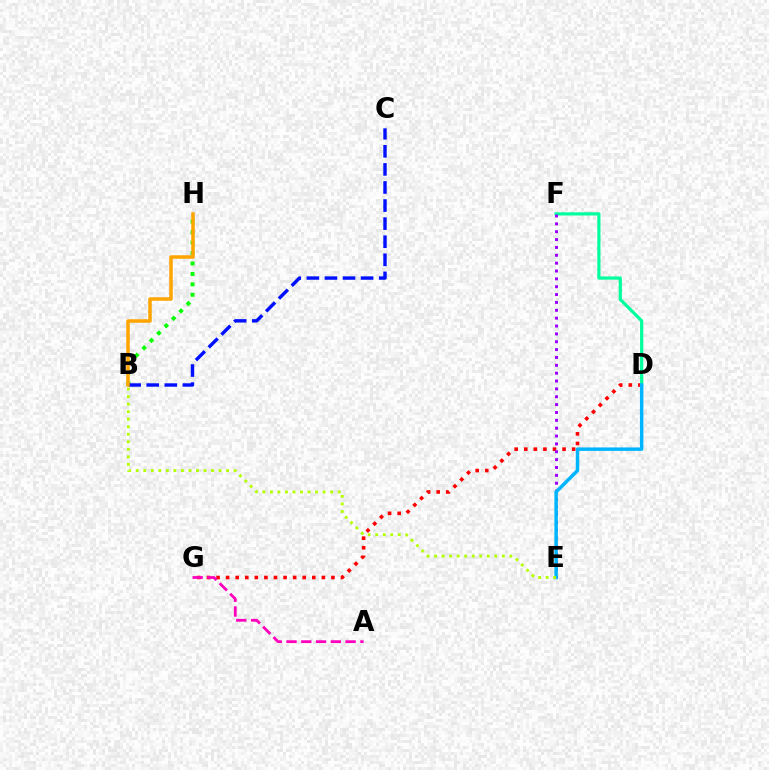{('D', 'G'): [{'color': '#ff0000', 'line_style': 'dotted', 'thickness': 2.6}], ('D', 'F'): [{'color': '#00ff9d', 'line_style': 'solid', 'thickness': 2.3}], ('B', 'H'): [{'color': '#08ff00', 'line_style': 'dotted', 'thickness': 2.84}, {'color': '#ffa500', 'line_style': 'solid', 'thickness': 2.53}], ('A', 'G'): [{'color': '#ff00bd', 'line_style': 'dashed', 'thickness': 2.01}], ('B', 'C'): [{'color': '#0010ff', 'line_style': 'dashed', 'thickness': 2.46}], ('E', 'F'): [{'color': '#9b00ff', 'line_style': 'dotted', 'thickness': 2.14}], ('D', 'E'): [{'color': '#00b5ff', 'line_style': 'solid', 'thickness': 2.49}], ('B', 'E'): [{'color': '#b3ff00', 'line_style': 'dotted', 'thickness': 2.05}]}